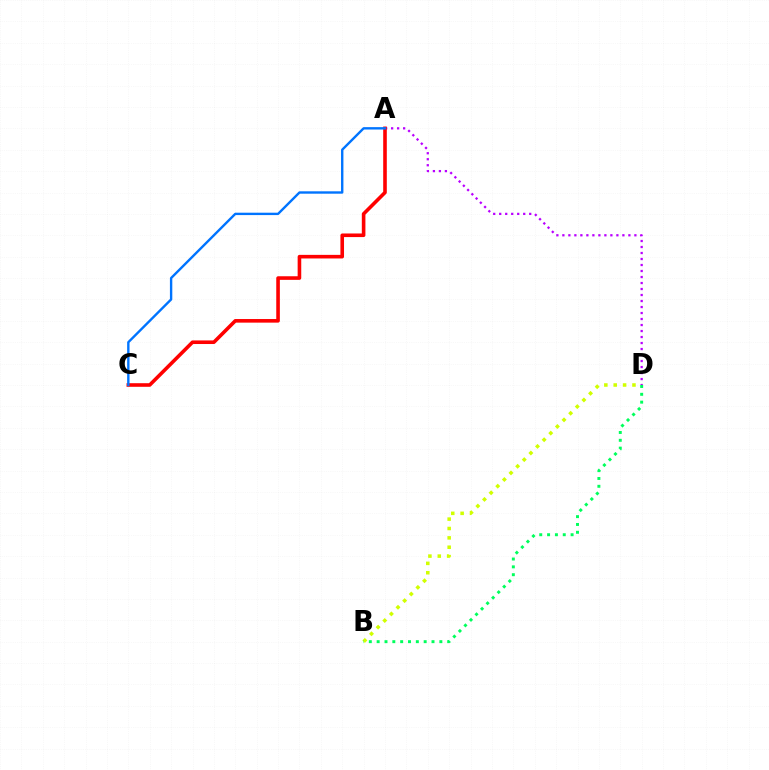{('B', 'D'): [{'color': '#d1ff00', 'line_style': 'dotted', 'thickness': 2.55}, {'color': '#00ff5c', 'line_style': 'dotted', 'thickness': 2.13}], ('A', 'D'): [{'color': '#b900ff', 'line_style': 'dotted', 'thickness': 1.63}], ('A', 'C'): [{'color': '#ff0000', 'line_style': 'solid', 'thickness': 2.59}, {'color': '#0074ff', 'line_style': 'solid', 'thickness': 1.72}]}